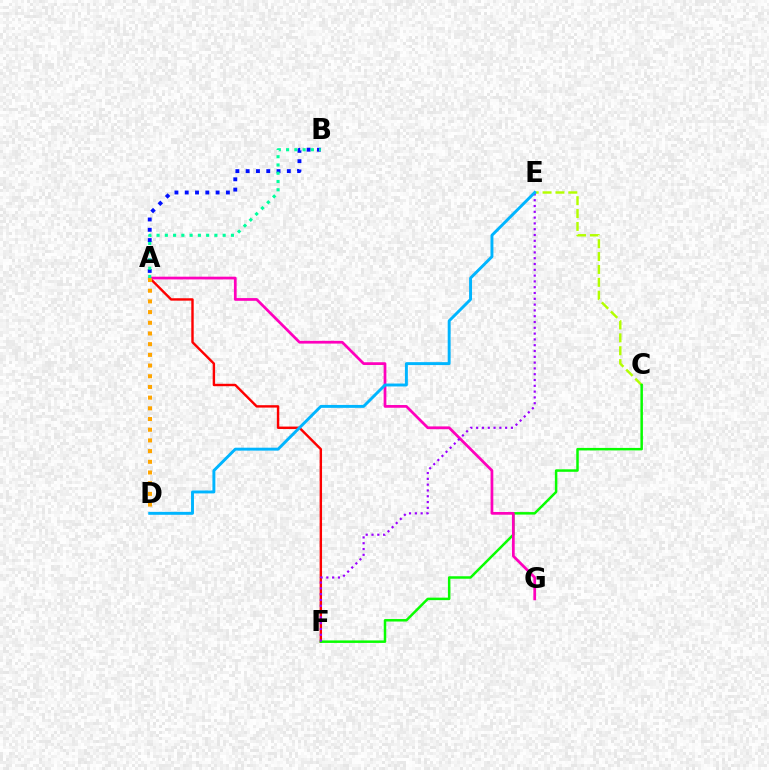{('A', 'F'): [{'color': '#ff0000', 'line_style': 'solid', 'thickness': 1.74}], ('C', 'E'): [{'color': '#b3ff00', 'line_style': 'dashed', 'thickness': 1.75}], ('C', 'F'): [{'color': '#08ff00', 'line_style': 'solid', 'thickness': 1.79}], ('A', 'G'): [{'color': '#ff00bd', 'line_style': 'solid', 'thickness': 1.97}], ('A', 'B'): [{'color': '#0010ff', 'line_style': 'dotted', 'thickness': 2.8}, {'color': '#00ff9d', 'line_style': 'dotted', 'thickness': 2.24}], ('E', 'F'): [{'color': '#9b00ff', 'line_style': 'dotted', 'thickness': 1.58}], ('D', 'E'): [{'color': '#00b5ff', 'line_style': 'solid', 'thickness': 2.11}], ('A', 'D'): [{'color': '#ffa500', 'line_style': 'dotted', 'thickness': 2.91}]}